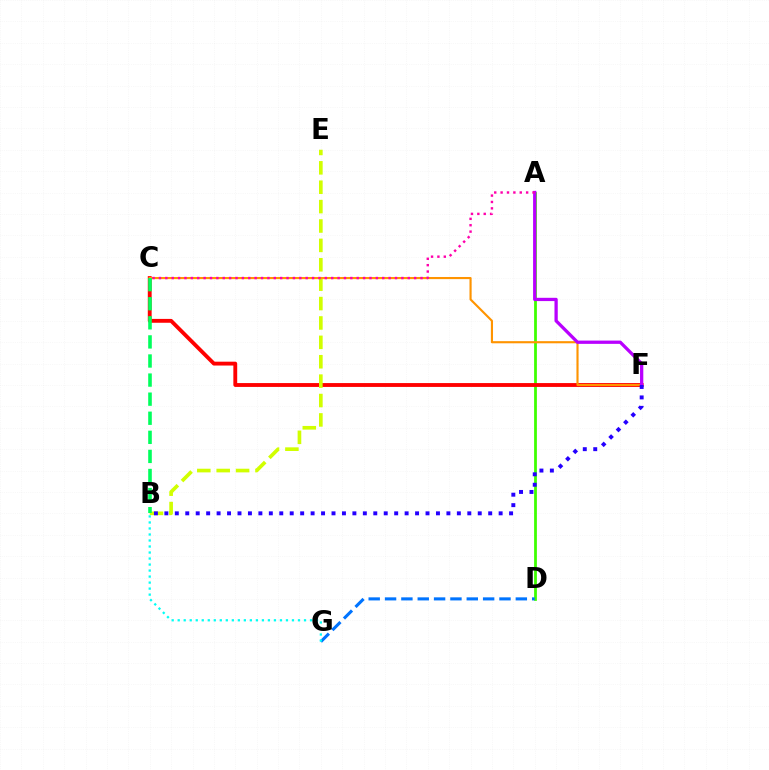{('A', 'D'): [{'color': '#3dff00', 'line_style': 'solid', 'thickness': 1.99}], ('C', 'F'): [{'color': '#ff0000', 'line_style': 'solid', 'thickness': 2.77}, {'color': '#ff9400', 'line_style': 'solid', 'thickness': 1.54}], ('D', 'G'): [{'color': '#0074ff', 'line_style': 'dashed', 'thickness': 2.22}], ('B', 'E'): [{'color': '#d1ff00', 'line_style': 'dashed', 'thickness': 2.63}], ('B', 'C'): [{'color': '#00ff5c', 'line_style': 'dashed', 'thickness': 2.59}], ('B', 'G'): [{'color': '#00fff6', 'line_style': 'dotted', 'thickness': 1.63}], ('A', 'F'): [{'color': '#b900ff', 'line_style': 'solid', 'thickness': 2.36}], ('B', 'F'): [{'color': '#2500ff', 'line_style': 'dotted', 'thickness': 2.84}], ('A', 'C'): [{'color': '#ff00ac', 'line_style': 'dotted', 'thickness': 1.73}]}